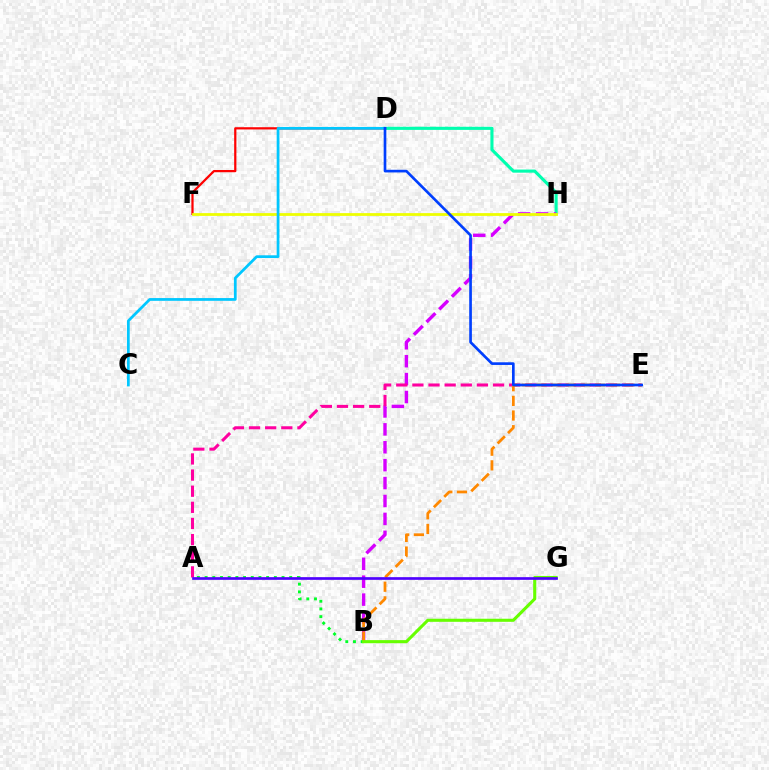{('D', 'H'): [{'color': '#00ffaf', 'line_style': 'solid', 'thickness': 2.24}], ('B', 'H'): [{'color': '#d600ff', 'line_style': 'dashed', 'thickness': 2.43}], ('A', 'B'): [{'color': '#00ff27', 'line_style': 'dotted', 'thickness': 2.09}], ('A', 'E'): [{'color': '#ff00a0', 'line_style': 'dashed', 'thickness': 2.19}], ('B', 'E'): [{'color': '#ff8800', 'line_style': 'dashed', 'thickness': 1.99}], ('D', 'F'): [{'color': '#ff0000', 'line_style': 'solid', 'thickness': 1.61}], ('B', 'G'): [{'color': '#66ff00', 'line_style': 'solid', 'thickness': 2.22}], ('F', 'H'): [{'color': '#eeff00', 'line_style': 'solid', 'thickness': 2.0}], ('C', 'D'): [{'color': '#00c7ff', 'line_style': 'solid', 'thickness': 1.98}], ('A', 'G'): [{'color': '#4f00ff', 'line_style': 'solid', 'thickness': 1.93}], ('D', 'E'): [{'color': '#003fff', 'line_style': 'solid', 'thickness': 1.92}]}